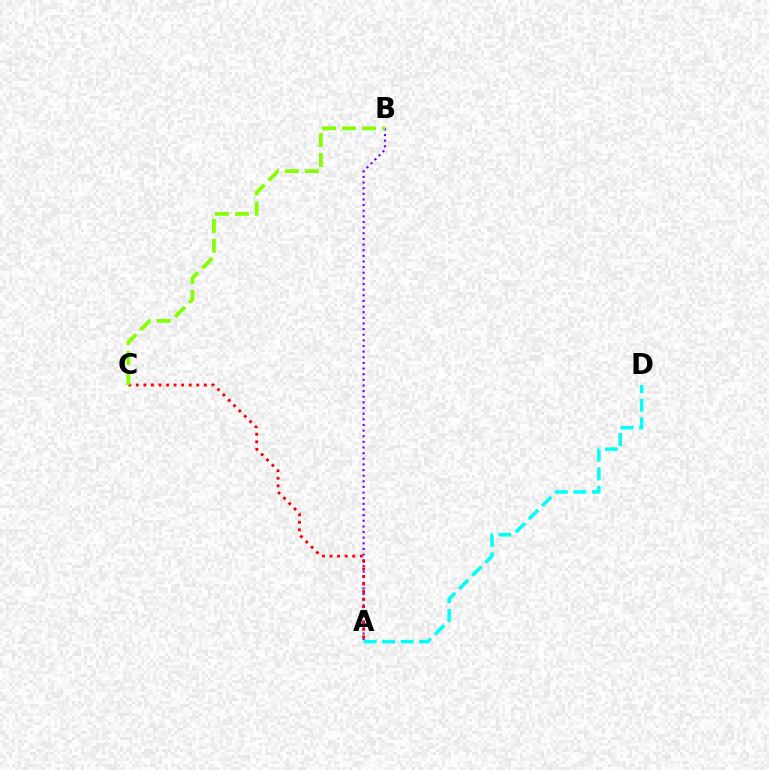{('A', 'B'): [{'color': '#7200ff', 'line_style': 'dotted', 'thickness': 1.53}], ('A', 'C'): [{'color': '#ff0000', 'line_style': 'dotted', 'thickness': 2.05}], ('B', 'C'): [{'color': '#84ff00', 'line_style': 'dashed', 'thickness': 2.72}], ('A', 'D'): [{'color': '#00fff6', 'line_style': 'dashed', 'thickness': 2.52}]}